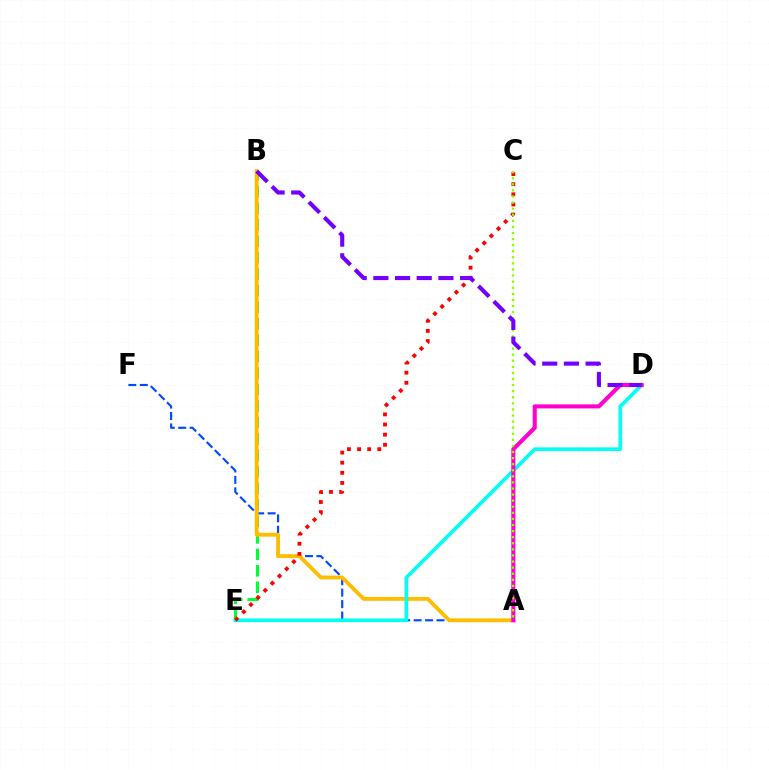{('B', 'E'): [{'color': '#00ff39', 'line_style': 'dashed', 'thickness': 2.24}], ('A', 'F'): [{'color': '#004bff', 'line_style': 'dashed', 'thickness': 1.56}], ('A', 'B'): [{'color': '#ffbd00', 'line_style': 'solid', 'thickness': 2.77}], ('D', 'E'): [{'color': '#00fff6', 'line_style': 'solid', 'thickness': 2.63}], ('A', 'D'): [{'color': '#ff00cf', 'line_style': 'solid', 'thickness': 2.93}], ('C', 'E'): [{'color': '#ff0000', 'line_style': 'dotted', 'thickness': 2.75}], ('A', 'C'): [{'color': '#84ff00', 'line_style': 'dotted', 'thickness': 1.65}], ('B', 'D'): [{'color': '#7200ff', 'line_style': 'dashed', 'thickness': 2.95}]}